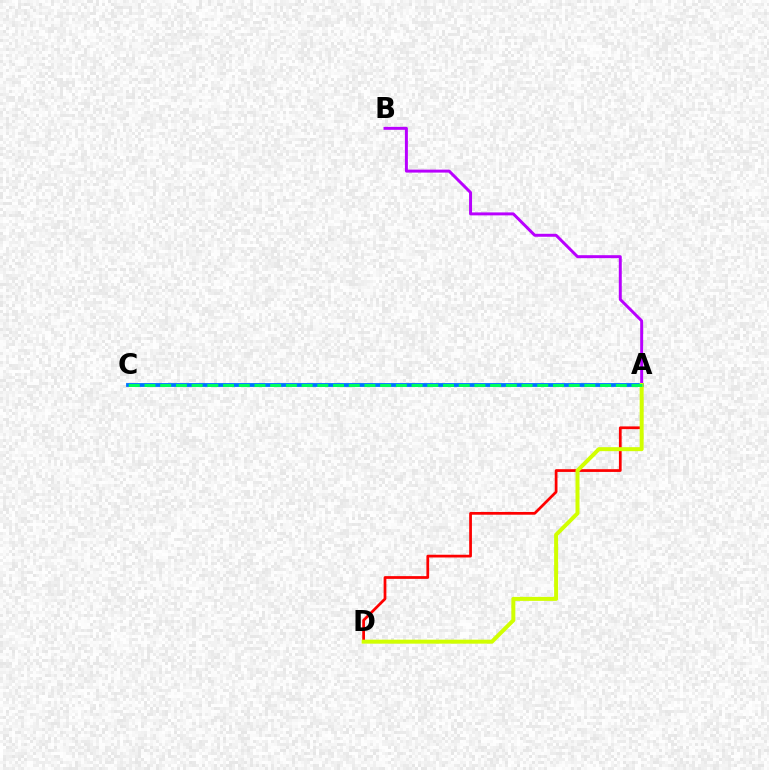{('A', 'C'): [{'color': '#0074ff', 'line_style': 'solid', 'thickness': 2.75}, {'color': '#00ff5c', 'line_style': 'dashed', 'thickness': 2.13}], ('A', 'B'): [{'color': '#b900ff', 'line_style': 'solid', 'thickness': 2.13}], ('A', 'D'): [{'color': '#ff0000', 'line_style': 'solid', 'thickness': 1.97}, {'color': '#d1ff00', 'line_style': 'solid', 'thickness': 2.87}]}